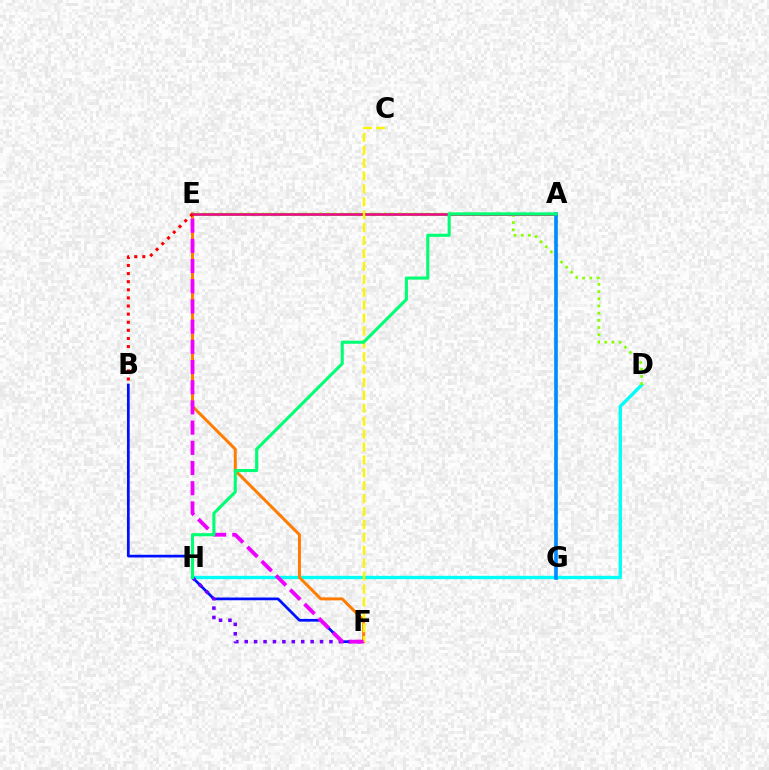{('B', 'F'): [{'color': '#0010ff', 'line_style': 'solid', 'thickness': 1.96}], ('D', 'H'): [{'color': '#00fff6', 'line_style': 'solid', 'thickness': 2.4}], ('E', 'F'): [{'color': '#ff7c00', 'line_style': 'solid', 'thickness': 2.14}, {'color': '#ee00ff', 'line_style': 'dashed', 'thickness': 2.74}], ('A', 'E'): [{'color': '#08ff00', 'line_style': 'solid', 'thickness': 2.02}, {'color': '#ff0094', 'line_style': 'solid', 'thickness': 1.81}], ('F', 'H'): [{'color': '#7200ff', 'line_style': 'dotted', 'thickness': 2.56}], ('D', 'E'): [{'color': '#84ff00', 'line_style': 'dotted', 'thickness': 1.95}], ('B', 'E'): [{'color': '#ff0000', 'line_style': 'dotted', 'thickness': 2.2}], ('C', 'F'): [{'color': '#fcf500', 'line_style': 'dashed', 'thickness': 1.75}], ('A', 'G'): [{'color': '#008cff', 'line_style': 'solid', 'thickness': 2.63}], ('A', 'H'): [{'color': '#00ff74', 'line_style': 'solid', 'thickness': 2.23}]}